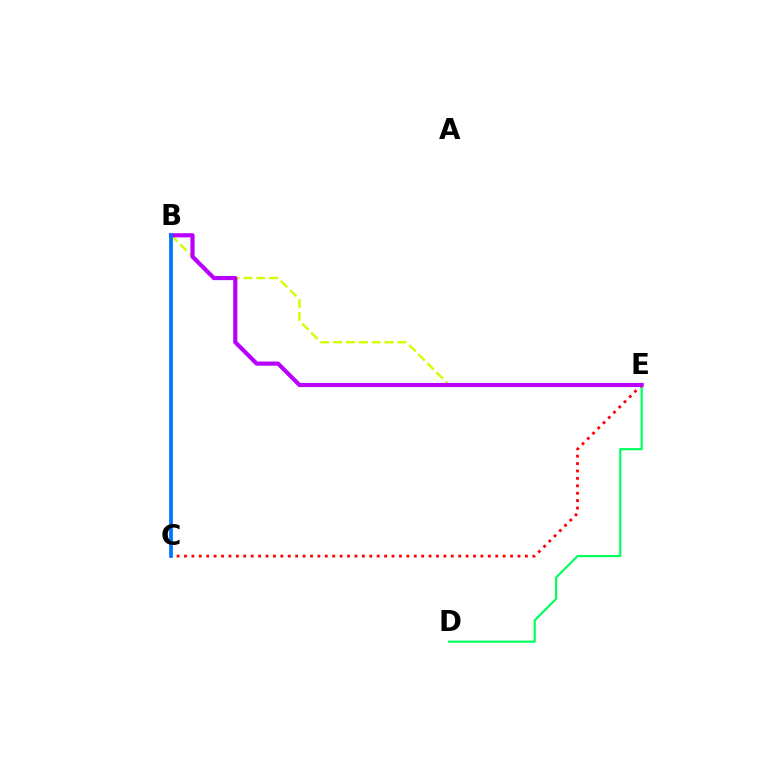{('D', 'E'): [{'color': '#00ff5c', 'line_style': 'solid', 'thickness': 1.55}], ('B', 'E'): [{'color': '#d1ff00', 'line_style': 'dashed', 'thickness': 1.75}, {'color': '#b900ff', 'line_style': 'solid', 'thickness': 2.99}], ('C', 'E'): [{'color': '#ff0000', 'line_style': 'dotted', 'thickness': 2.01}], ('B', 'C'): [{'color': '#0074ff', 'line_style': 'solid', 'thickness': 2.67}]}